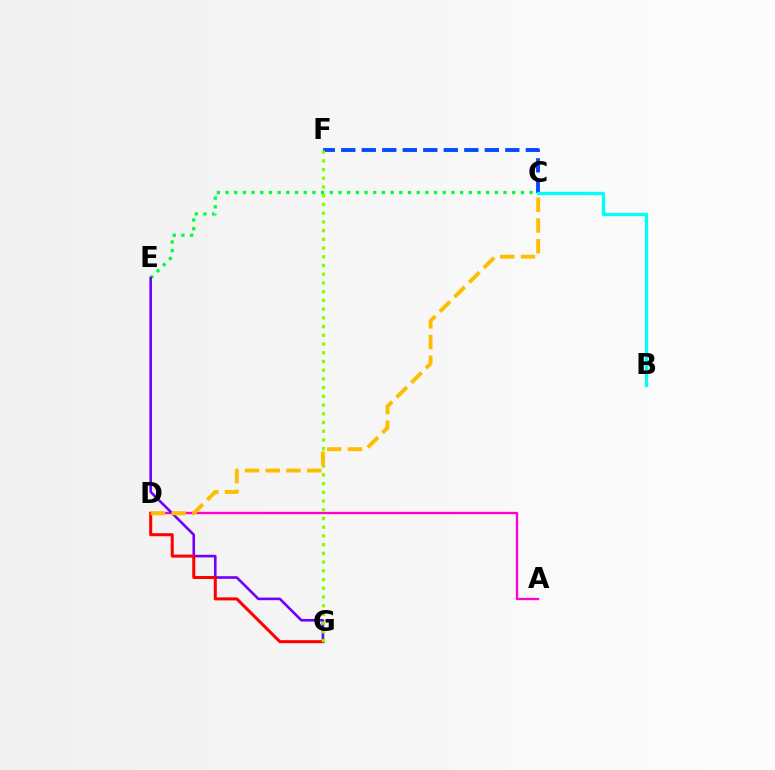{('A', 'D'): [{'color': '#ff00cf', 'line_style': 'solid', 'thickness': 1.68}], ('C', 'E'): [{'color': '#00ff39', 'line_style': 'dotted', 'thickness': 2.36}], ('E', 'G'): [{'color': '#7200ff', 'line_style': 'solid', 'thickness': 1.89}], ('D', 'G'): [{'color': '#ff0000', 'line_style': 'solid', 'thickness': 2.18}], ('C', 'F'): [{'color': '#004bff', 'line_style': 'dashed', 'thickness': 2.79}], ('B', 'C'): [{'color': '#00fff6', 'line_style': 'solid', 'thickness': 2.42}], ('F', 'G'): [{'color': '#84ff00', 'line_style': 'dotted', 'thickness': 2.37}], ('C', 'D'): [{'color': '#ffbd00', 'line_style': 'dashed', 'thickness': 2.81}]}